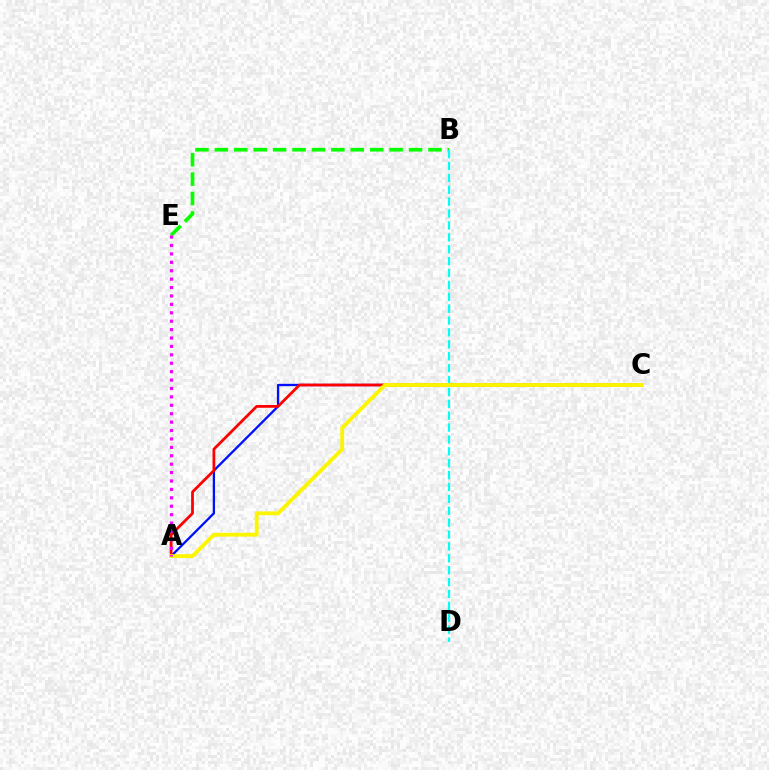{('B', 'E'): [{'color': '#08ff00', 'line_style': 'dashed', 'thickness': 2.64}], ('B', 'D'): [{'color': '#00fff6', 'line_style': 'dashed', 'thickness': 1.61}], ('A', 'C'): [{'color': '#0010ff', 'line_style': 'solid', 'thickness': 1.66}, {'color': '#ff0000', 'line_style': 'solid', 'thickness': 1.99}, {'color': '#fcf500', 'line_style': 'solid', 'thickness': 2.76}], ('A', 'E'): [{'color': '#ee00ff', 'line_style': 'dotted', 'thickness': 2.29}]}